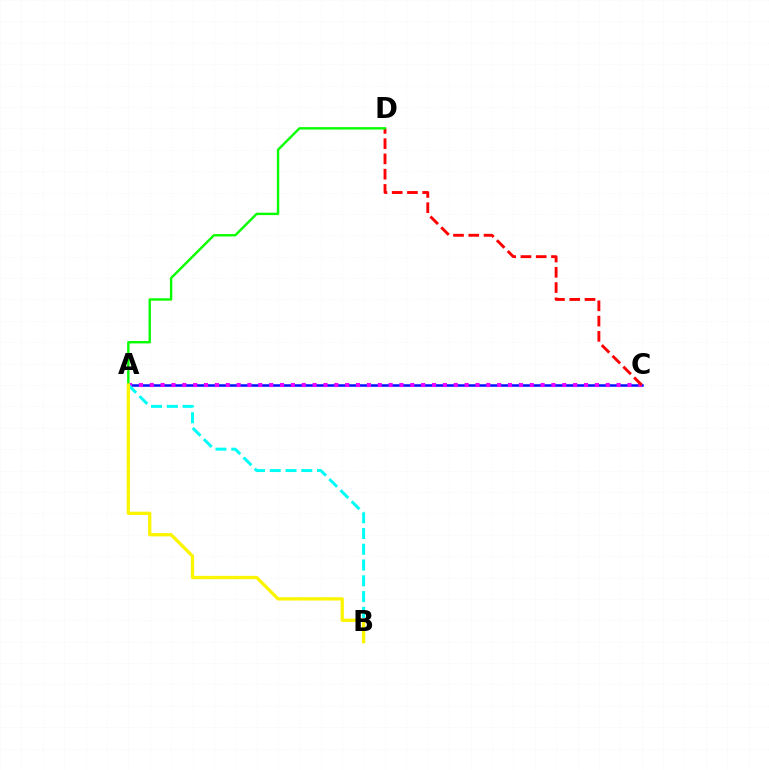{('A', 'C'): [{'color': '#0010ff', 'line_style': 'solid', 'thickness': 1.8}, {'color': '#ee00ff', 'line_style': 'dotted', 'thickness': 2.95}], ('C', 'D'): [{'color': '#ff0000', 'line_style': 'dashed', 'thickness': 2.07}], ('A', 'B'): [{'color': '#00fff6', 'line_style': 'dashed', 'thickness': 2.14}, {'color': '#fcf500', 'line_style': 'solid', 'thickness': 2.36}], ('A', 'D'): [{'color': '#08ff00', 'line_style': 'solid', 'thickness': 1.73}]}